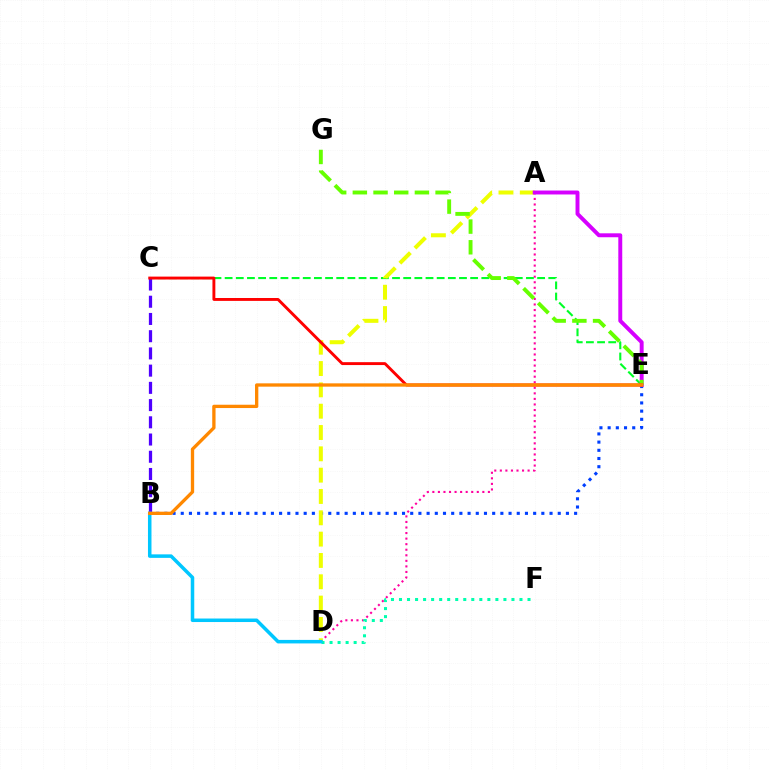{('B', 'E'): [{'color': '#003fff', 'line_style': 'dotted', 'thickness': 2.23}, {'color': '#ff8800', 'line_style': 'solid', 'thickness': 2.38}], ('A', 'D'): [{'color': '#ff00a0', 'line_style': 'dotted', 'thickness': 1.51}, {'color': '#eeff00', 'line_style': 'dashed', 'thickness': 2.9}], ('C', 'E'): [{'color': '#00ff27', 'line_style': 'dashed', 'thickness': 1.52}, {'color': '#ff0000', 'line_style': 'solid', 'thickness': 2.09}], ('B', 'C'): [{'color': '#4f00ff', 'line_style': 'dashed', 'thickness': 2.34}], ('A', 'E'): [{'color': '#d600ff', 'line_style': 'solid', 'thickness': 2.83}], ('E', 'G'): [{'color': '#66ff00', 'line_style': 'dashed', 'thickness': 2.81}], ('D', 'F'): [{'color': '#00ffaf', 'line_style': 'dotted', 'thickness': 2.18}], ('B', 'D'): [{'color': '#00c7ff', 'line_style': 'solid', 'thickness': 2.53}]}